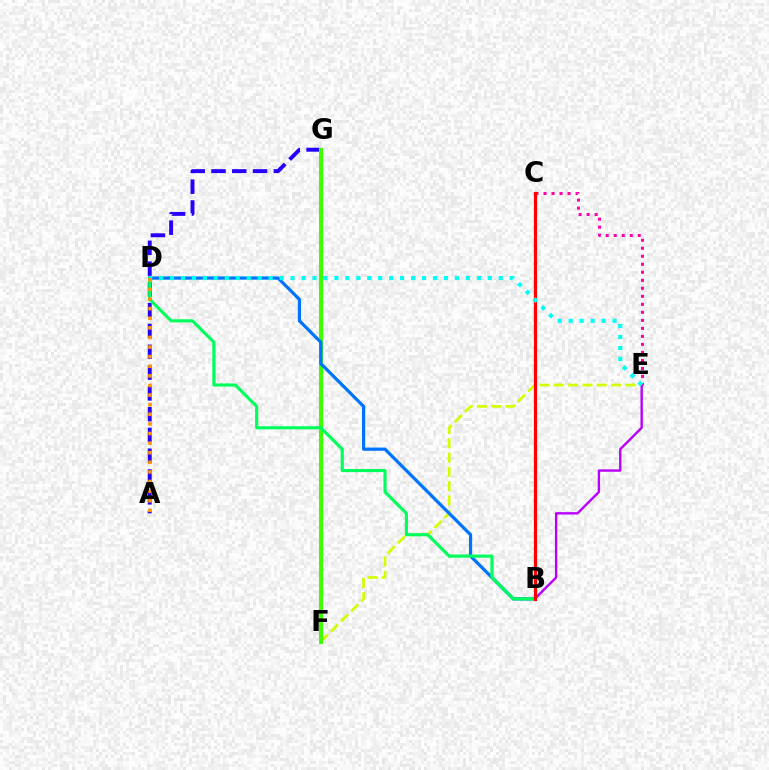{('E', 'F'): [{'color': '#d1ff00', 'line_style': 'dashed', 'thickness': 1.94}], ('A', 'G'): [{'color': '#2500ff', 'line_style': 'dashed', 'thickness': 2.82}], ('F', 'G'): [{'color': '#3dff00', 'line_style': 'solid', 'thickness': 2.92}], ('B', 'D'): [{'color': '#0074ff', 'line_style': 'solid', 'thickness': 2.32}, {'color': '#00ff5c', 'line_style': 'solid', 'thickness': 2.26}], ('B', 'E'): [{'color': '#b900ff', 'line_style': 'solid', 'thickness': 1.72}], ('C', 'E'): [{'color': '#ff00ac', 'line_style': 'dotted', 'thickness': 2.18}], ('B', 'C'): [{'color': '#ff0000', 'line_style': 'solid', 'thickness': 2.31}], ('D', 'E'): [{'color': '#00fff6', 'line_style': 'dotted', 'thickness': 2.98}], ('A', 'D'): [{'color': '#ff9400', 'line_style': 'dotted', 'thickness': 2.61}]}